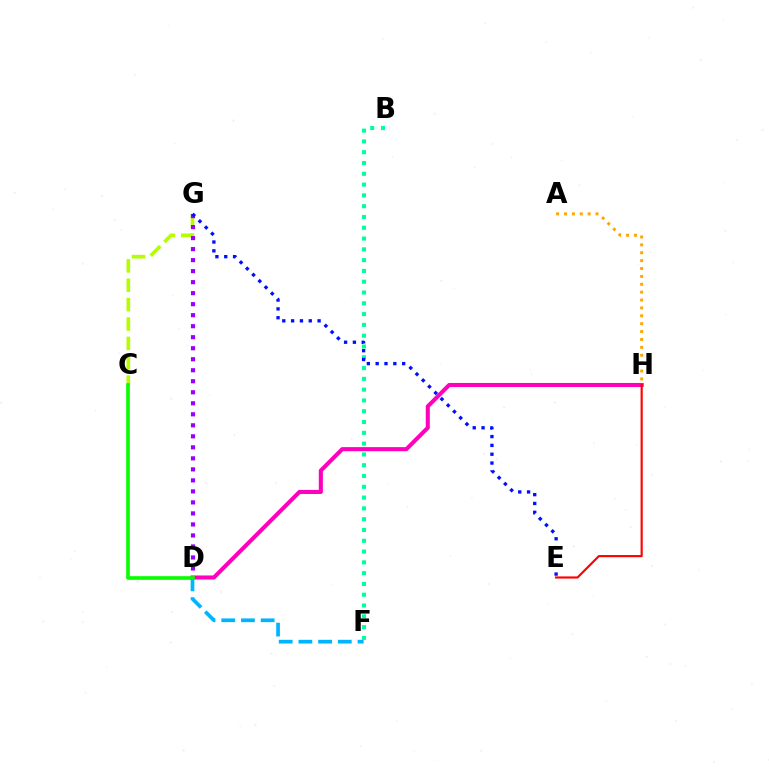{('C', 'G'): [{'color': '#b3ff00', 'line_style': 'dashed', 'thickness': 2.63}], ('D', 'F'): [{'color': '#00b5ff', 'line_style': 'dashed', 'thickness': 2.68}], ('B', 'F'): [{'color': '#00ff9d', 'line_style': 'dotted', 'thickness': 2.93}], ('A', 'H'): [{'color': '#ffa500', 'line_style': 'dotted', 'thickness': 2.14}], ('D', 'G'): [{'color': '#9b00ff', 'line_style': 'dotted', 'thickness': 2.99}], ('D', 'H'): [{'color': '#ff00bd', 'line_style': 'solid', 'thickness': 2.93}], ('E', 'G'): [{'color': '#0010ff', 'line_style': 'dotted', 'thickness': 2.4}], ('E', 'H'): [{'color': '#ff0000', 'line_style': 'solid', 'thickness': 1.54}], ('C', 'D'): [{'color': '#08ff00', 'line_style': 'solid', 'thickness': 2.63}]}